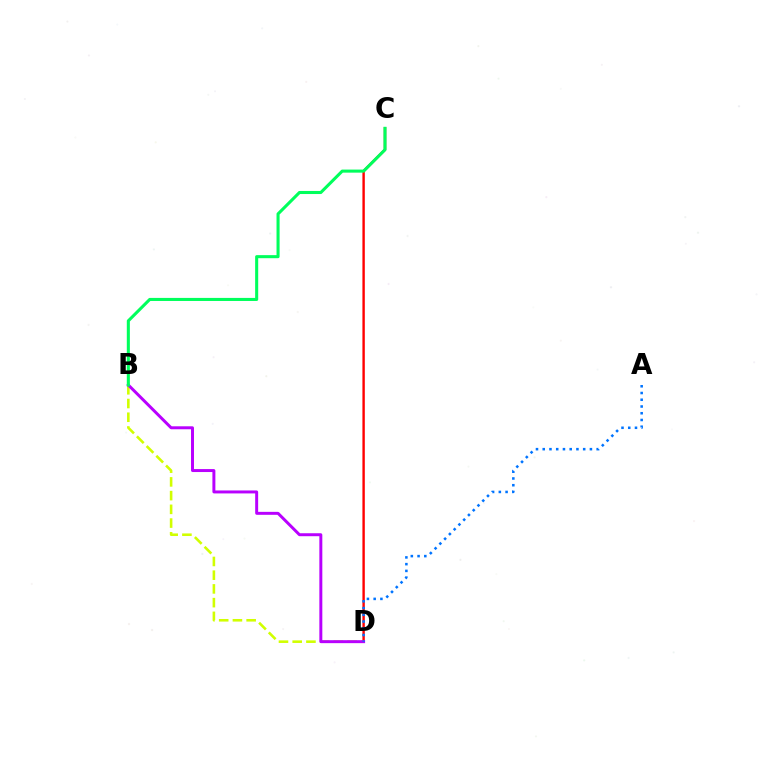{('C', 'D'): [{'color': '#ff0000', 'line_style': 'solid', 'thickness': 1.73}], ('B', 'D'): [{'color': '#d1ff00', 'line_style': 'dashed', 'thickness': 1.86}, {'color': '#b900ff', 'line_style': 'solid', 'thickness': 2.14}], ('B', 'C'): [{'color': '#00ff5c', 'line_style': 'solid', 'thickness': 2.21}], ('A', 'D'): [{'color': '#0074ff', 'line_style': 'dotted', 'thickness': 1.83}]}